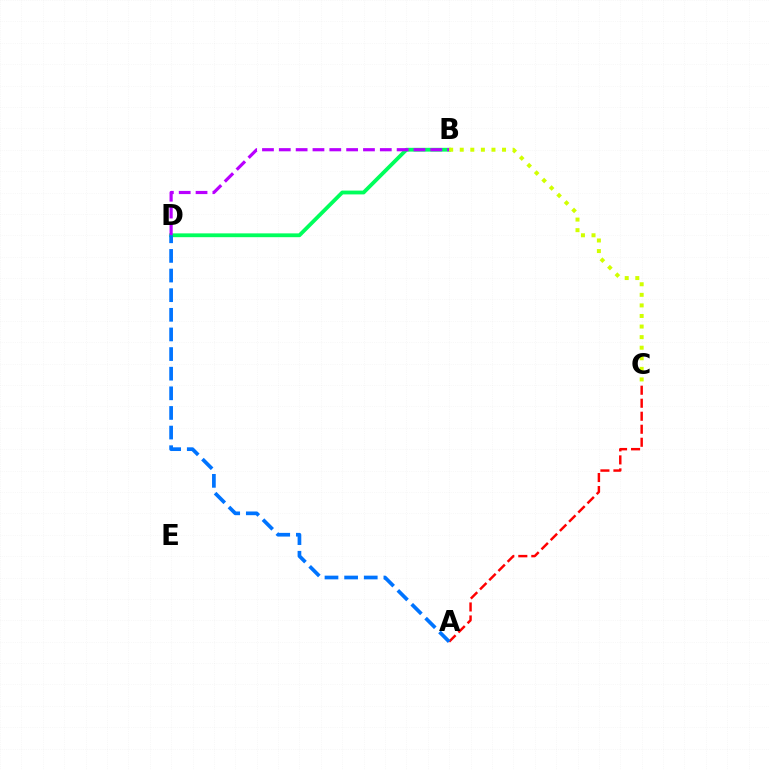{('A', 'C'): [{'color': '#ff0000', 'line_style': 'dashed', 'thickness': 1.77}], ('B', 'D'): [{'color': '#00ff5c', 'line_style': 'solid', 'thickness': 2.74}, {'color': '#b900ff', 'line_style': 'dashed', 'thickness': 2.29}], ('A', 'D'): [{'color': '#0074ff', 'line_style': 'dashed', 'thickness': 2.67}], ('B', 'C'): [{'color': '#d1ff00', 'line_style': 'dotted', 'thickness': 2.87}]}